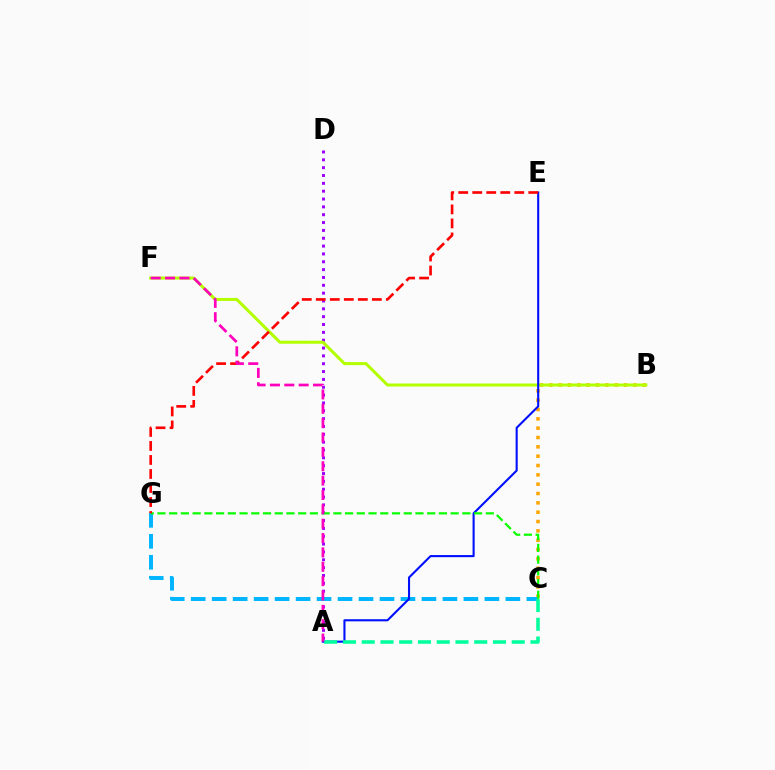{('B', 'C'): [{'color': '#ffa500', 'line_style': 'dotted', 'thickness': 2.54}], ('A', 'D'): [{'color': '#9b00ff', 'line_style': 'dotted', 'thickness': 2.13}], ('C', 'G'): [{'color': '#00b5ff', 'line_style': 'dashed', 'thickness': 2.85}, {'color': '#08ff00', 'line_style': 'dashed', 'thickness': 1.59}], ('B', 'F'): [{'color': '#b3ff00', 'line_style': 'solid', 'thickness': 2.17}], ('A', 'E'): [{'color': '#0010ff', 'line_style': 'solid', 'thickness': 1.52}], ('E', 'G'): [{'color': '#ff0000', 'line_style': 'dashed', 'thickness': 1.9}], ('A', 'C'): [{'color': '#00ff9d', 'line_style': 'dashed', 'thickness': 2.55}], ('A', 'F'): [{'color': '#ff00bd', 'line_style': 'dashed', 'thickness': 1.95}]}